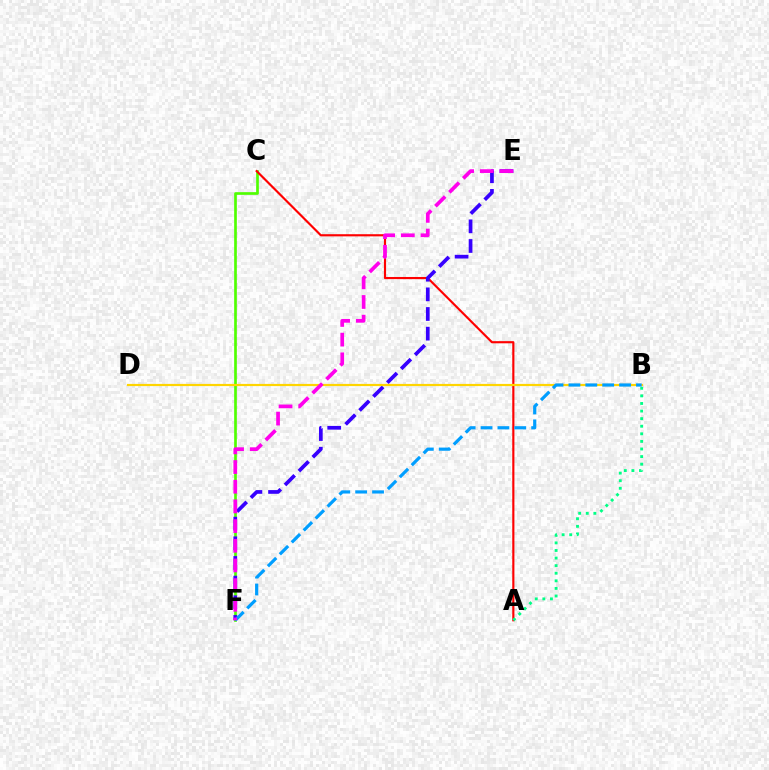{('C', 'F'): [{'color': '#4fff00', 'line_style': 'solid', 'thickness': 1.92}], ('A', 'C'): [{'color': '#ff0000', 'line_style': 'solid', 'thickness': 1.55}], ('A', 'B'): [{'color': '#00ff86', 'line_style': 'dotted', 'thickness': 2.06}], ('E', 'F'): [{'color': '#3700ff', 'line_style': 'dashed', 'thickness': 2.67}, {'color': '#ff00ed', 'line_style': 'dashed', 'thickness': 2.67}], ('B', 'D'): [{'color': '#ffd500', 'line_style': 'solid', 'thickness': 1.58}], ('B', 'F'): [{'color': '#009eff', 'line_style': 'dashed', 'thickness': 2.29}]}